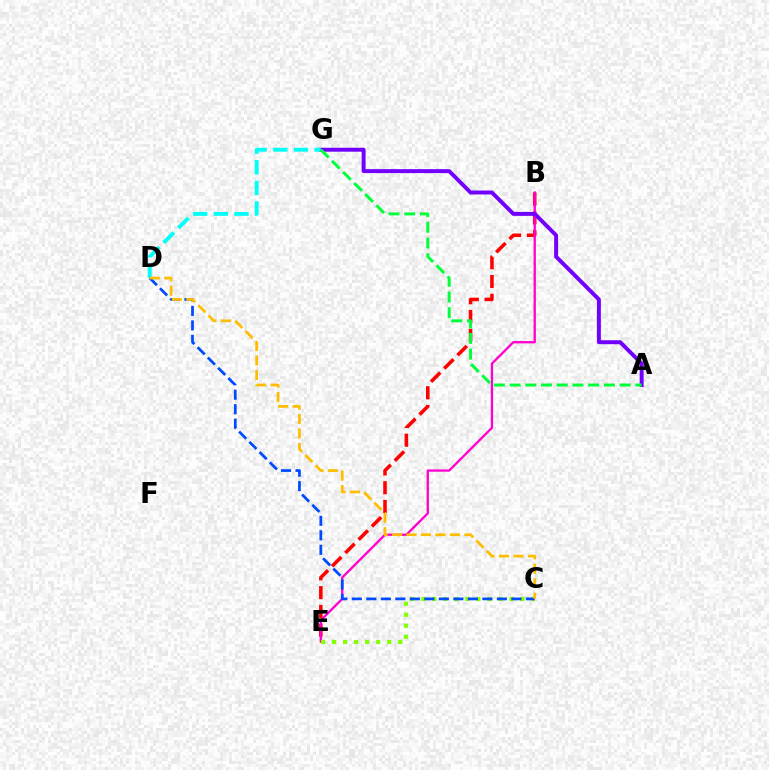{('B', 'E'): [{'color': '#ff0000', 'line_style': 'dashed', 'thickness': 2.55}, {'color': '#ff00cf', 'line_style': 'solid', 'thickness': 1.66}], ('A', 'G'): [{'color': '#7200ff', 'line_style': 'solid', 'thickness': 2.84}, {'color': '#00ff39', 'line_style': 'dashed', 'thickness': 2.13}], ('C', 'E'): [{'color': '#84ff00', 'line_style': 'dotted', 'thickness': 2.99}], ('D', 'G'): [{'color': '#00fff6', 'line_style': 'dashed', 'thickness': 2.8}], ('C', 'D'): [{'color': '#004bff', 'line_style': 'dashed', 'thickness': 1.97}, {'color': '#ffbd00', 'line_style': 'dashed', 'thickness': 1.97}]}